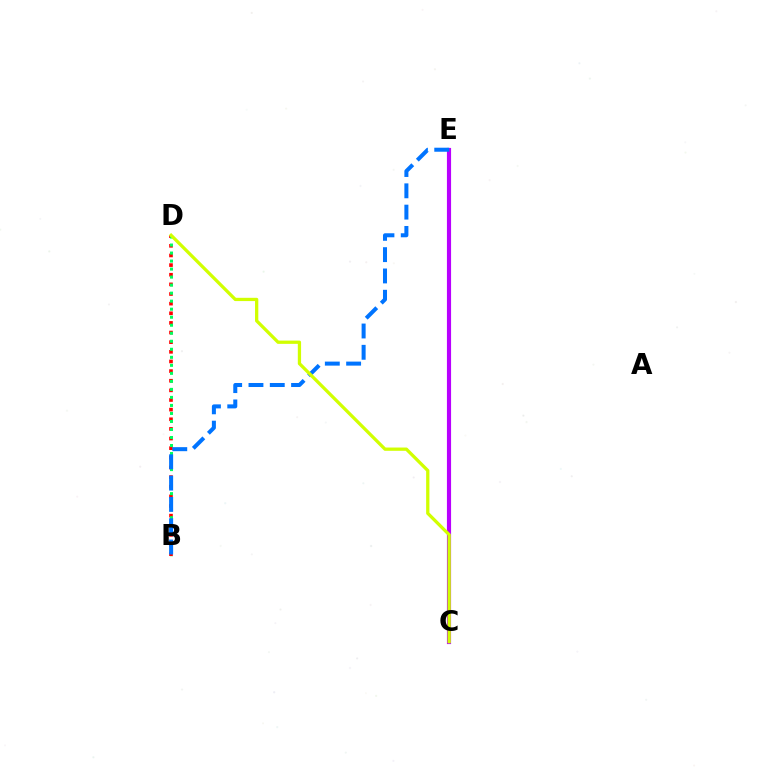{('B', 'D'): [{'color': '#ff0000', 'line_style': 'dotted', 'thickness': 2.62}, {'color': '#00ff5c', 'line_style': 'dotted', 'thickness': 2.18}], ('C', 'E'): [{'color': '#b900ff', 'line_style': 'solid', 'thickness': 2.99}], ('B', 'E'): [{'color': '#0074ff', 'line_style': 'dashed', 'thickness': 2.89}], ('C', 'D'): [{'color': '#d1ff00', 'line_style': 'solid', 'thickness': 2.36}]}